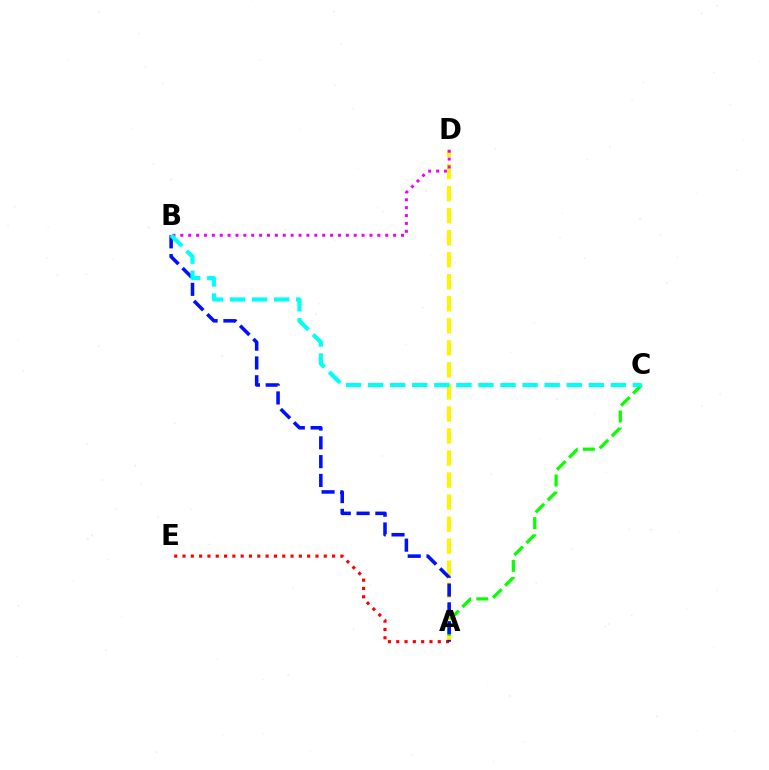{('A', 'D'): [{'color': '#fcf500', 'line_style': 'dashed', 'thickness': 2.99}], ('A', 'C'): [{'color': '#08ff00', 'line_style': 'dashed', 'thickness': 2.33}], ('A', 'E'): [{'color': '#ff0000', 'line_style': 'dotted', 'thickness': 2.26}], ('A', 'B'): [{'color': '#0010ff', 'line_style': 'dashed', 'thickness': 2.55}], ('B', 'D'): [{'color': '#ee00ff', 'line_style': 'dotted', 'thickness': 2.14}], ('B', 'C'): [{'color': '#00fff6', 'line_style': 'dashed', 'thickness': 3.0}]}